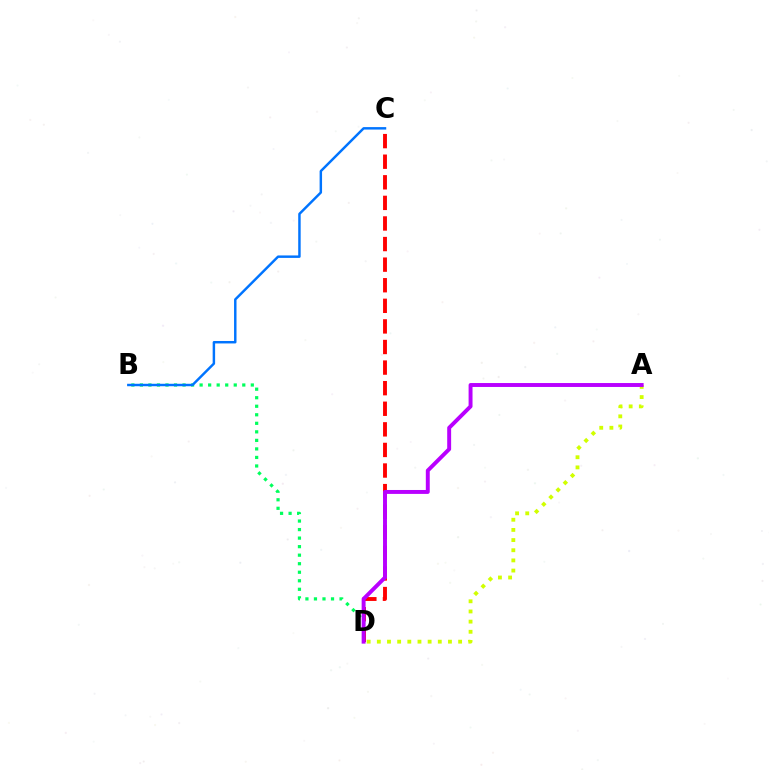{('B', 'D'): [{'color': '#00ff5c', 'line_style': 'dotted', 'thickness': 2.32}], ('B', 'C'): [{'color': '#0074ff', 'line_style': 'solid', 'thickness': 1.77}], ('C', 'D'): [{'color': '#ff0000', 'line_style': 'dashed', 'thickness': 2.8}], ('A', 'D'): [{'color': '#d1ff00', 'line_style': 'dotted', 'thickness': 2.76}, {'color': '#b900ff', 'line_style': 'solid', 'thickness': 2.83}]}